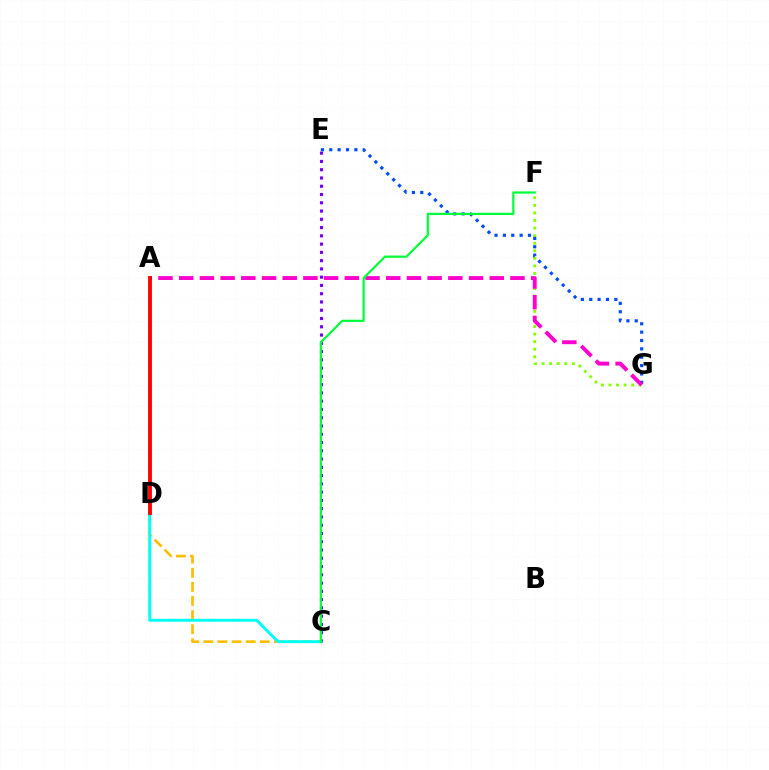{('C', 'D'): [{'color': '#ffbd00', 'line_style': 'dashed', 'thickness': 1.92}, {'color': '#00fff6', 'line_style': 'solid', 'thickness': 2.11}], ('F', 'G'): [{'color': '#84ff00', 'line_style': 'dotted', 'thickness': 2.06}], ('C', 'E'): [{'color': '#7200ff', 'line_style': 'dotted', 'thickness': 2.25}], ('E', 'G'): [{'color': '#004bff', 'line_style': 'dotted', 'thickness': 2.27}], ('A', 'G'): [{'color': '#ff00cf', 'line_style': 'dashed', 'thickness': 2.81}], ('A', 'D'): [{'color': '#ff0000', 'line_style': 'solid', 'thickness': 2.77}], ('C', 'F'): [{'color': '#00ff39', 'line_style': 'solid', 'thickness': 1.59}]}